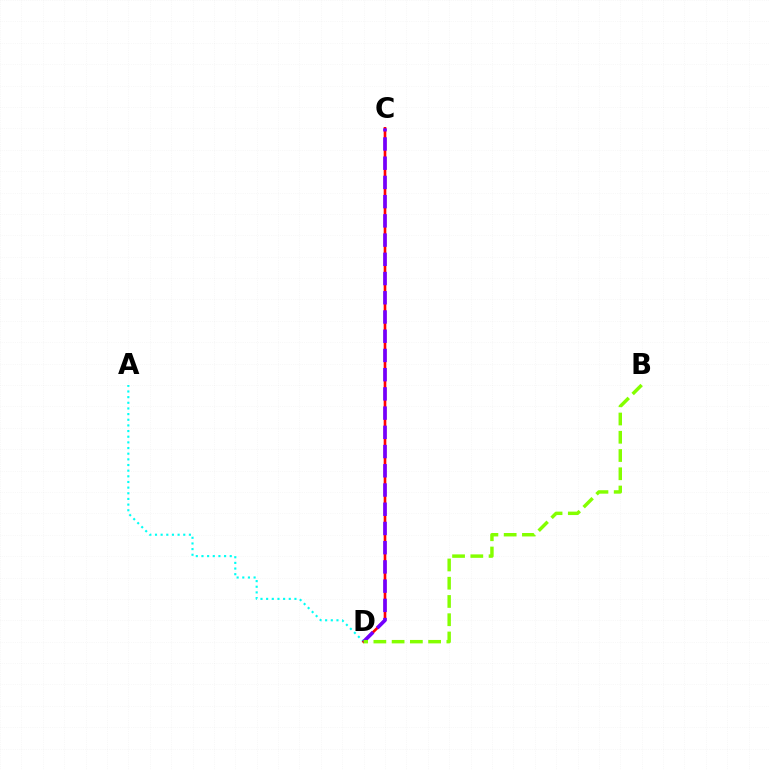{('A', 'D'): [{'color': '#00fff6', 'line_style': 'dotted', 'thickness': 1.54}], ('C', 'D'): [{'color': '#ff0000', 'line_style': 'solid', 'thickness': 1.89}, {'color': '#7200ff', 'line_style': 'dashed', 'thickness': 2.61}], ('B', 'D'): [{'color': '#84ff00', 'line_style': 'dashed', 'thickness': 2.48}]}